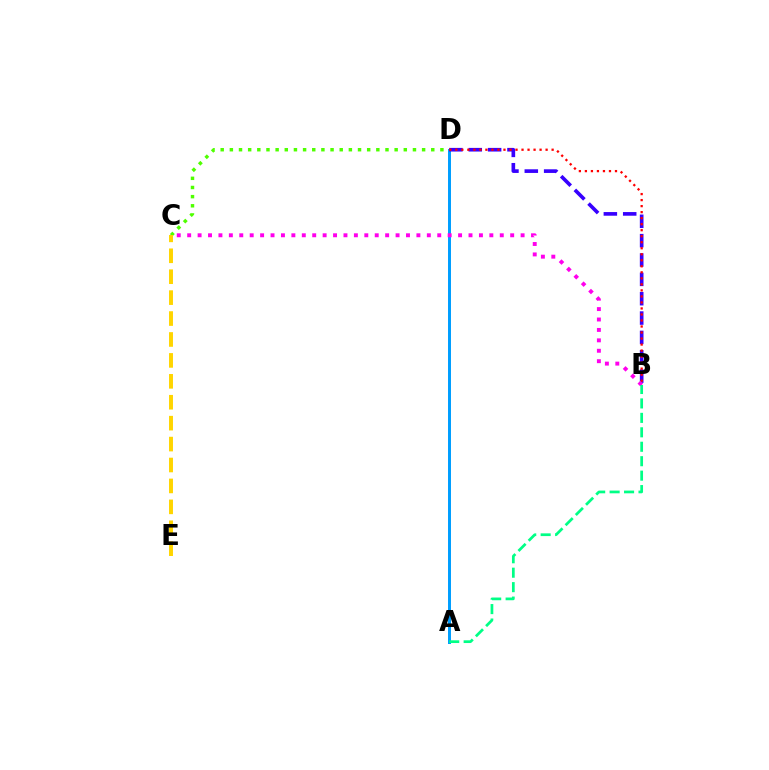{('C', 'D'): [{'color': '#4fff00', 'line_style': 'dotted', 'thickness': 2.49}], ('A', 'D'): [{'color': '#009eff', 'line_style': 'solid', 'thickness': 2.14}], ('B', 'D'): [{'color': '#3700ff', 'line_style': 'dashed', 'thickness': 2.63}, {'color': '#ff0000', 'line_style': 'dotted', 'thickness': 1.64}], ('C', 'E'): [{'color': '#ffd500', 'line_style': 'dashed', 'thickness': 2.84}], ('B', 'C'): [{'color': '#ff00ed', 'line_style': 'dotted', 'thickness': 2.83}], ('A', 'B'): [{'color': '#00ff86', 'line_style': 'dashed', 'thickness': 1.96}]}